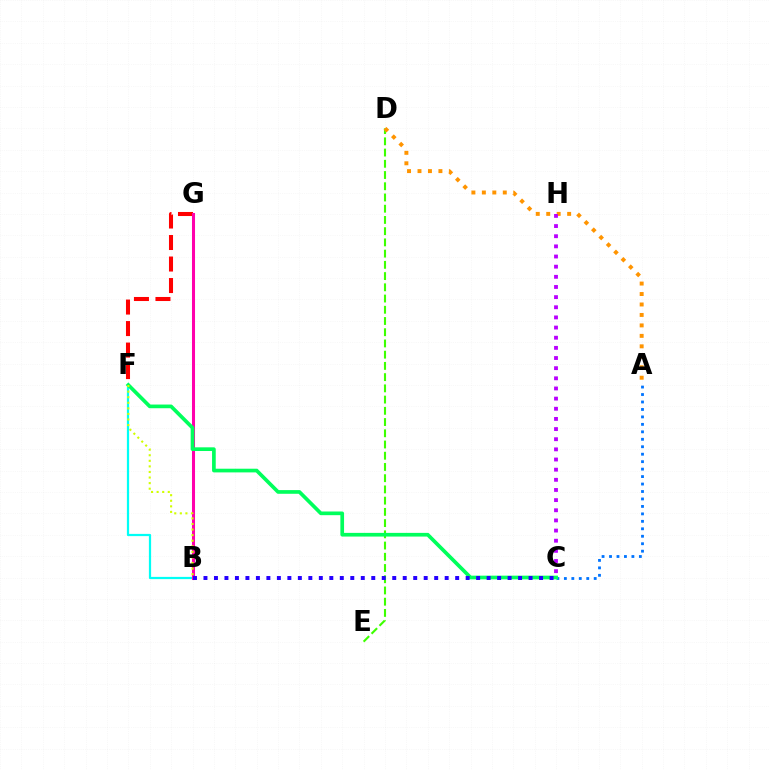{('F', 'G'): [{'color': '#ff0000', 'line_style': 'dashed', 'thickness': 2.92}], ('B', 'F'): [{'color': '#00fff6', 'line_style': 'solid', 'thickness': 1.6}, {'color': '#d1ff00', 'line_style': 'dotted', 'thickness': 1.51}], ('B', 'G'): [{'color': '#ff00ac', 'line_style': 'solid', 'thickness': 2.2}], ('D', 'E'): [{'color': '#3dff00', 'line_style': 'dashed', 'thickness': 1.53}], ('A', 'C'): [{'color': '#0074ff', 'line_style': 'dotted', 'thickness': 2.03}], ('A', 'D'): [{'color': '#ff9400', 'line_style': 'dotted', 'thickness': 2.84}], ('C', 'H'): [{'color': '#b900ff', 'line_style': 'dotted', 'thickness': 2.76}], ('C', 'F'): [{'color': '#00ff5c', 'line_style': 'solid', 'thickness': 2.65}], ('B', 'C'): [{'color': '#2500ff', 'line_style': 'dotted', 'thickness': 2.85}]}